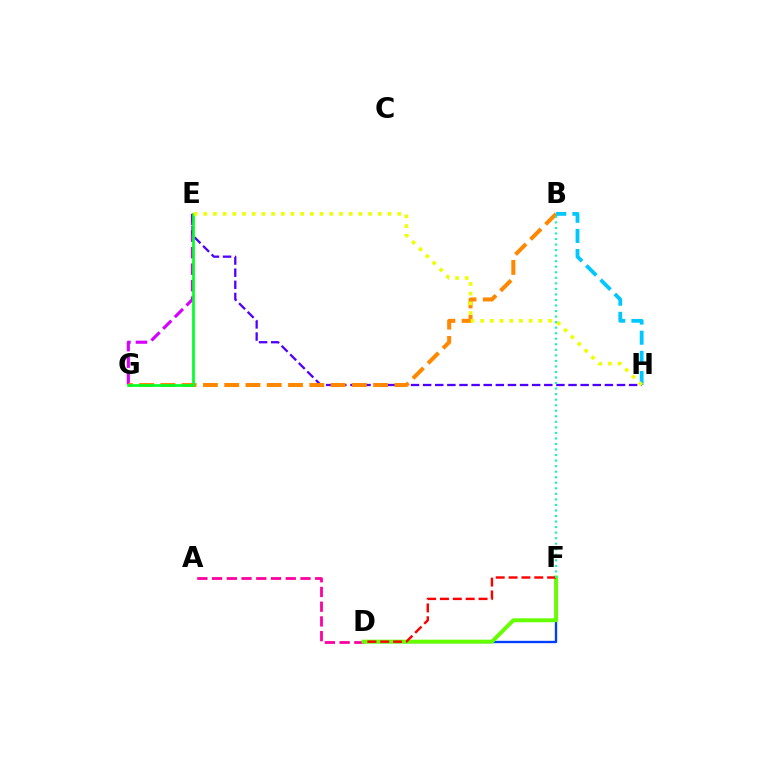{('E', 'G'): [{'color': '#d600ff', 'line_style': 'dashed', 'thickness': 2.24}, {'color': '#00ff27', 'line_style': 'solid', 'thickness': 1.95}], ('D', 'F'): [{'color': '#003fff', 'line_style': 'solid', 'thickness': 1.7}, {'color': '#66ff00', 'line_style': 'solid', 'thickness': 2.83}, {'color': '#ff0000', 'line_style': 'dashed', 'thickness': 1.75}], ('E', 'H'): [{'color': '#4f00ff', 'line_style': 'dashed', 'thickness': 1.65}, {'color': '#eeff00', 'line_style': 'dotted', 'thickness': 2.63}], ('A', 'D'): [{'color': '#ff00a0', 'line_style': 'dashed', 'thickness': 2.0}], ('B', 'G'): [{'color': '#ff8800', 'line_style': 'dashed', 'thickness': 2.89}], ('B', 'H'): [{'color': '#00c7ff', 'line_style': 'dashed', 'thickness': 2.73}], ('B', 'F'): [{'color': '#00ffaf', 'line_style': 'dotted', 'thickness': 1.51}]}